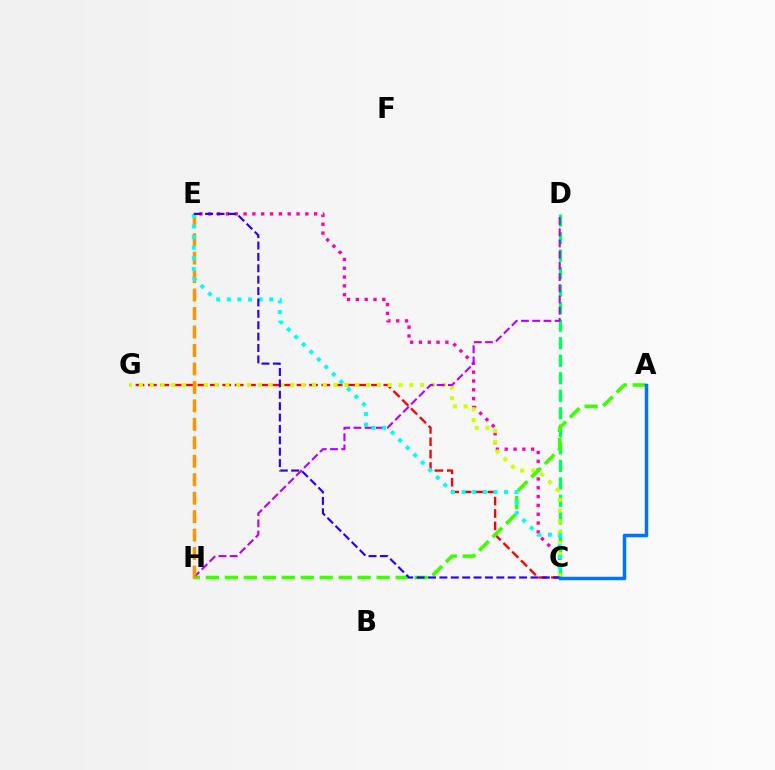{('C', 'G'): [{'color': '#ff0000', 'line_style': 'dashed', 'thickness': 1.68}, {'color': '#d1ff00', 'line_style': 'dotted', 'thickness': 2.94}], ('C', 'E'): [{'color': '#ff00ac', 'line_style': 'dotted', 'thickness': 2.4}, {'color': '#00fff6', 'line_style': 'dotted', 'thickness': 2.88}, {'color': '#2500ff', 'line_style': 'dashed', 'thickness': 1.55}], ('C', 'D'): [{'color': '#00ff5c', 'line_style': 'dashed', 'thickness': 2.38}], ('A', 'H'): [{'color': '#3dff00', 'line_style': 'dashed', 'thickness': 2.58}], ('D', 'H'): [{'color': '#b900ff', 'line_style': 'dashed', 'thickness': 1.52}], ('E', 'H'): [{'color': '#ff9400', 'line_style': 'dashed', 'thickness': 2.51}], ('A', 'C'): [{'color': '#0074ff', 'line_style': 'solid', 'thickness': 2.5}]}